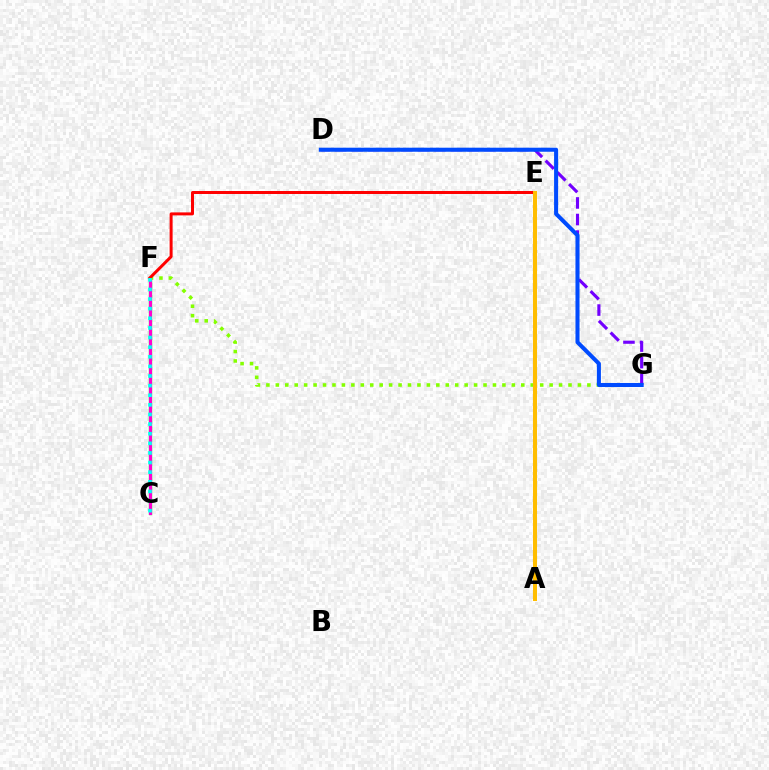{('C', 'F'): [{'color': '#00ff39', 'line_style': 'solid', 'thickness': 2.4}, {'color': '#ff00cf', 'line_style': 'solid', 'thickness': 2.24}, {'color': '#00fff6', 'line_style': 'dotted', 'thickness': 2.61}], ('D', 'G'): [{'color': '#7200ff', 'line_style': 'dashed', 'thickness': 2.25}, {'color': '#004bff', 'line_style': 'solid', 'thickness': 2.91}], ('F', 'G'): [{'color': '#84ff00', 'line_style': 'dotted', 'thickness': 2.57}], ('E', 'F'): [{'color': '#ff0000', 'line_style': 'solid', 'thickness': 2.15}], ('A', 'E'): [{'color': '#ffbd00', 'line_style': 'solid', 'thickness': 2.91}]}